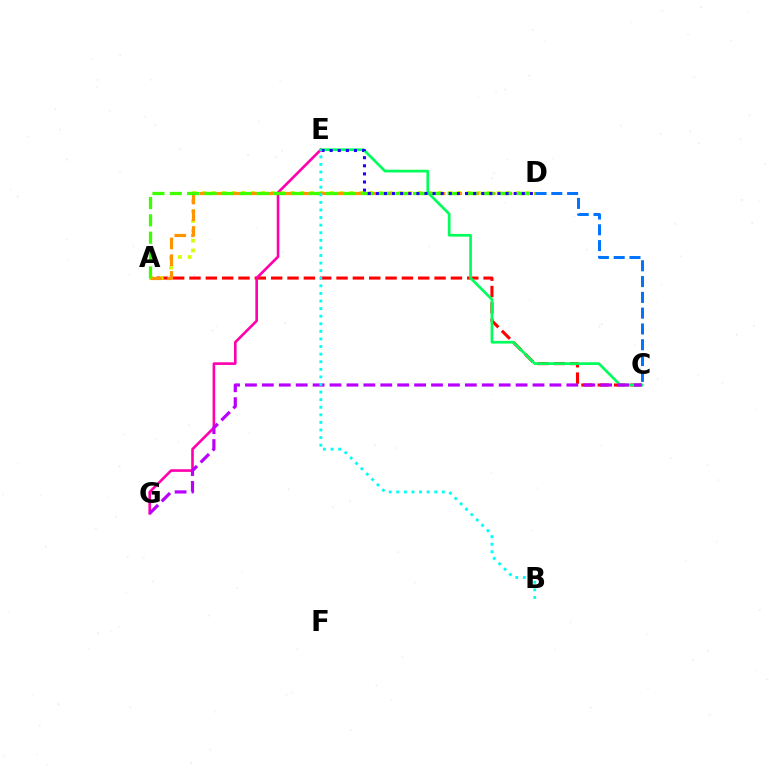{('A', 'C'): [{'color': '#ff0000', 'line_style': 'dashed', 'thickness': 2.22}], ('A', 'D'): [{'color': '#d1ff00', 'line_style': 'dotted', 'thickness': 2.67}, {'color': '#ff9400', 'line_style': 'dashed', 'thickness': 2.27}, {'color': '#3dff00', 'line_style': 'dashed', 'thickness': 2.36}], ('E', 'G'): [{'color': '#ff00ac', 'line_style': 'solid', 'thickness': 1.9}], ('C', 'E'): [{'color': '#00ff5c', 'line_style': 'solid', 'thickness': 1.95}], ('C', 'G'): [{'color': '#b900ff', 'line_style': 'dashed', 'thickness': 2.3}], ('D', 'E'): [{'color': '#2500ff', 'line_style': 'dotted', 'thickness': 2.2}], ('C', 'D'): [{'color': '#0074ff', 'line_style': 'dashed', 'thickness': 2.15}], ('B', 'E'): [{'color': '#00fff6', 'line_style': 'dotted', 'thickness': 2.06}]}